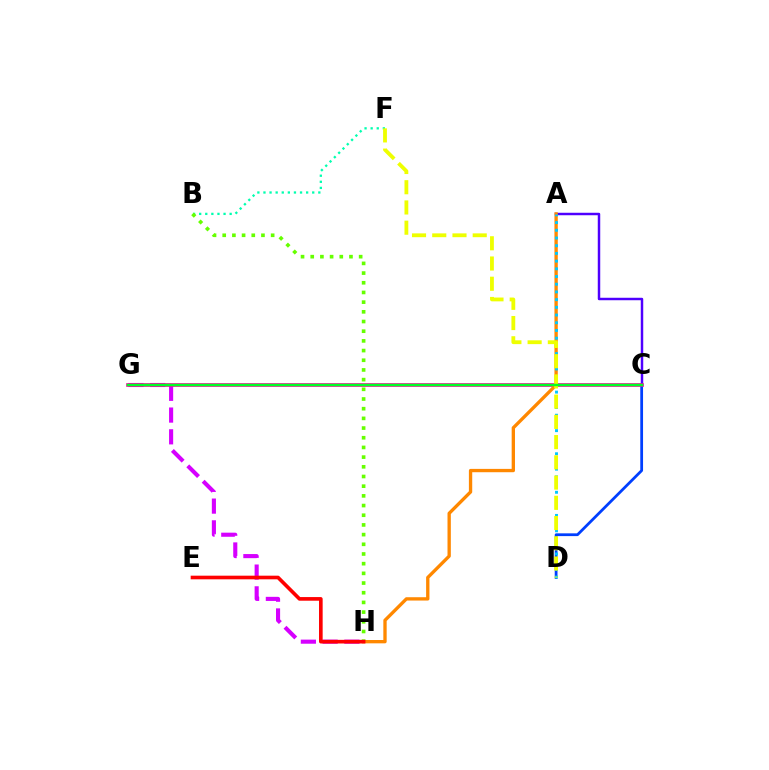{('C', 'D'): [{'color': '#003fff', 'line_style': 'solid', 'thickness': 1.99}], ('B', 'F'): [{'color': '#00ffaf', 'line_style': 'dotted', 'thickness': 1.66}], ('G', 'H'): [{'color': '#d600ff', 'line_style': 'dashed', 'thickness': 2.95}], ('A', 'C'): [{'color': '#4f00ff', 'line_style': 'solid', 'thickness': 1.78}], ('C', 'G'): [{'color': '#ff00a0', 'line_style': 'solid', 'thickness': 2.62}, {'color': '#00ff27', 'line_style': 'solid', 'thickness': 1.78}], ('B', 'H'): [{'color': '#66ff00', 'line_style': 'dotted', 'thickness': 2.63}], ('A', 'H'): [{'color': '#ff8800', 'line_style': 'solid', 'thickness': 2.4}], ('E', 'H'): [{'color': '#ff0000', 'line_style': 'solid', 'thickness': 2.62}], ('A', 'D'): [{'color': '#00c7ff', 'line_style': 'dotted', 'thickness': 2.09}], ('D', 'F'): [{'color': '#eeff00', 'line_style': 'dashed', 'thickness': 2.75}]}